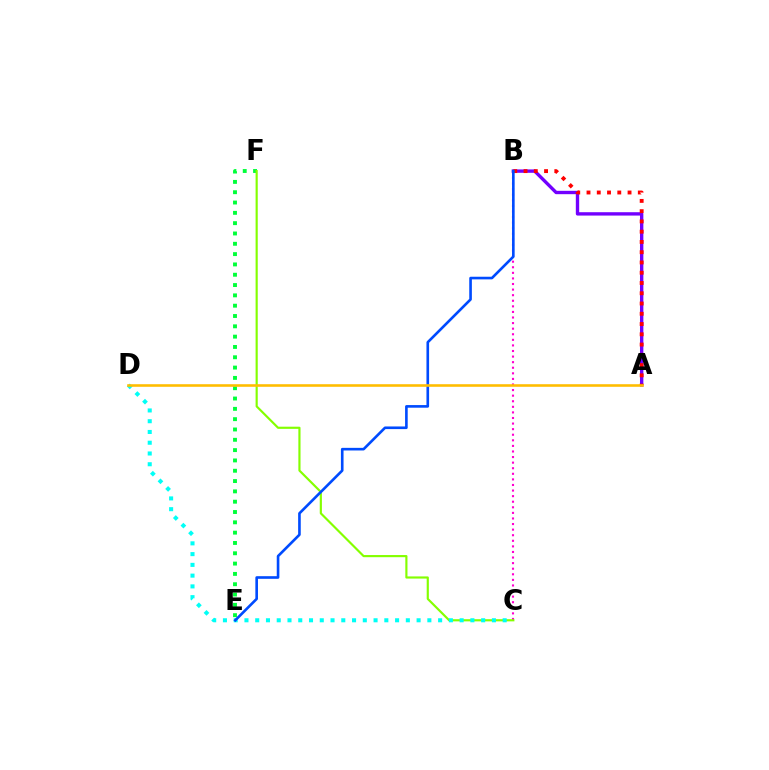{('A', 'B'): [{'color': '#7200ff', 'line_style': 'solid', 'thickness': 2.42}, {'color': '#ff0000', 'line_style': 'dotted', 'thickness': 2.79}], ('E', 'F'): [{'color': '#00ff39', 'line_style': 'dotted', 'thickness': 2.8}], ('B', 'C'): [{'color': '#ff00cf', 'line_style': 'dotted', 'thickness': 1.52}], ('C', 'F'): [{'color': '#84ff00', 'line_style': 'solid', 'thickness': 1.56}], ('C', 'D'): [{'color': '#00fff6', 'line_style': 'dotted', 'thickness': 2.92}], ('B', 'E'): [{'color': '#004bff', 'line_style': 'solid', 'thickness': 1.89}], ('A', 'D'): [{'color': '#ffbd00', 'line_style': 'solid', 'thickness': 1.86}]}